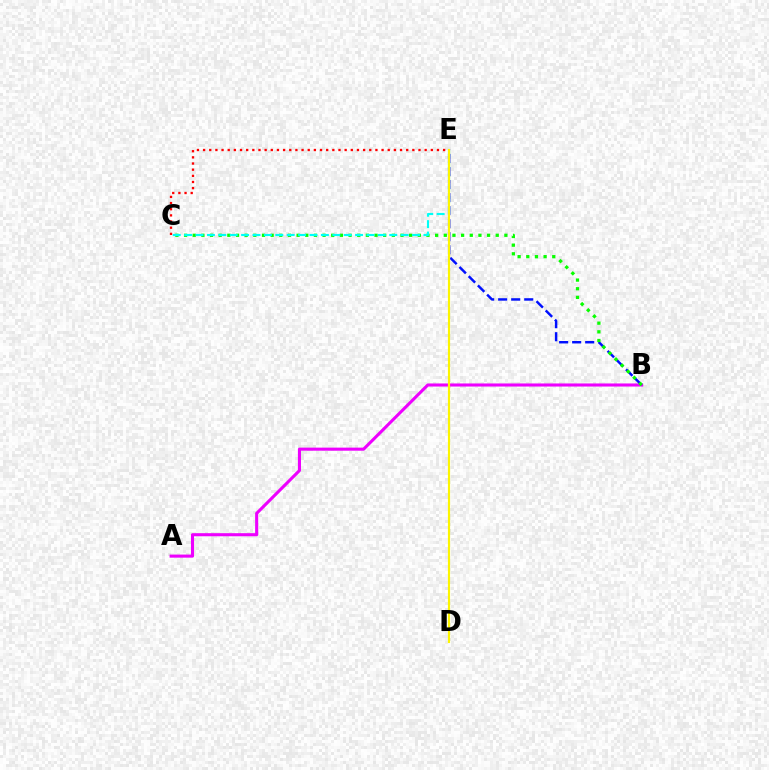{('A', 'B'): [{'color': '#ee00ff', 'line_style': 'solid', 'thickness': 2.22}], ('B', 'E'): [{'color': '#0010ff', 'line_style': 'dashed', 'thickness': 1.77}], ('B', 'C'): [{'color': '#08ff00', 'line_style': 'dotted', 'thickness': 2.35}], ('C', 'E'): [{'color': '#00fff6', 'line_style': 'dashed', 'thickness': 1.55}, {'color': '#ff0000', 'line_style': 'dotted', 'thickness': 1.67}], ('D', 'E'): [{'color': '#fcf500', 'line_style': 'solid', 'thickness': 1.56}]}